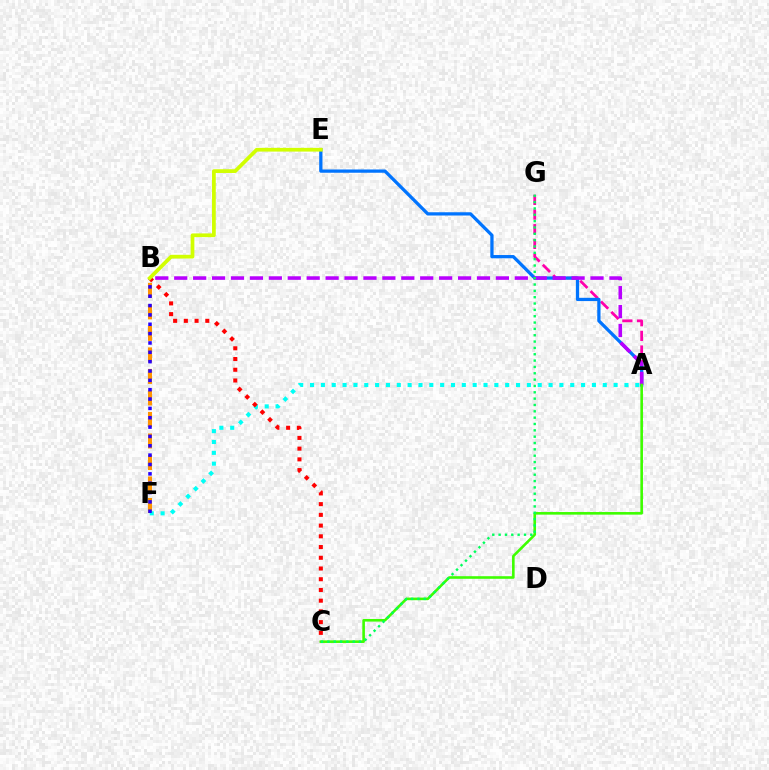{('B', 'F'): [{'color': '#ff9400', 'line_style': 'dashed', 'thickness': 2.92}, {'color': '#2500ff', 'line_style': 'dotted', 'thickness': 2.54}], ('A', 'G'): [{'color': '#ff00ac', 'line_style': 'dashed', 'thickness': 1.99}], ('A', 'E'): [{'color': '#0074ff', 'line_style': 'solid', 'thickness': 2.35}], ('A', 'F'): [{'color': '#00fff6', 'line_style': 'dotted', 'thickness': 2.95}], ('A', 'B'): [{'color': '#b900ff', 'line_style': 'dashed', 'thickness': 2.57}], ('A', 'C'): [{'color': '#3dff00', 'line_style': 'solid', 'thickness': 1.88}], ('B', 'C'): [{'color': '#ff0000', 'line_style': 'dotted', 'thickness': 2.91}], ('C', 'G'): [{'color': '#00ff5c', 'line_style': 'dotted', 'thickness': 1.72}], ('B', 'E'): [{'color': '#d1ff00', 'line_style': 'solid', 'thickness': 2.69}]}